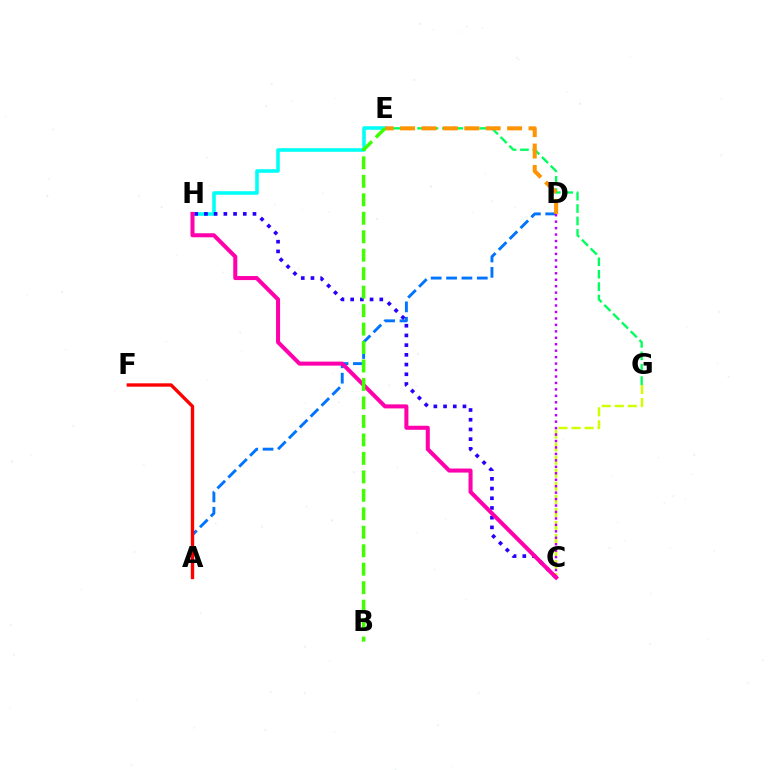{('E', 'G'): [{'color': '#00ff5c', 'line_style': 'dashed', 'thickness': 1.69}], ('E', 'H'): [{'color': '#00fff6', 'line_style': 'solid', 'thickness': 2.57}], ('C', 'G'): [{'color': '#d1ff00', 'line_style': 'dashed', 'thickness': 1.77}], ('A', 'D'): [{'color': '#0074ff', 'line_style': 'dashed', 'thickness': 2.09}], ('C', 'D'): [{'color': '#b900ff', 'line_style': 'dotted', 'thickness': 1.75}], ('C', 'H'): [{'color': '#2500ff', 'line_style': 'dotted', 'thickness': 2.64}, {'color': '#ff00ac', 'line_style': 'solid', 'thickness': 2.91}], ('D', 'E'): [{'color': '#ff9400', 'line_style': 'dashed', 'thickness': 2.91}], ('A', 'F'): [{'color': '#ff0000', 'line_style': 'solid', 'thickness': 2.42}], ('B', 'E'): [{'color': '#3dff00', 'line_style': 'dashed', 'thickness': 2.51}]}